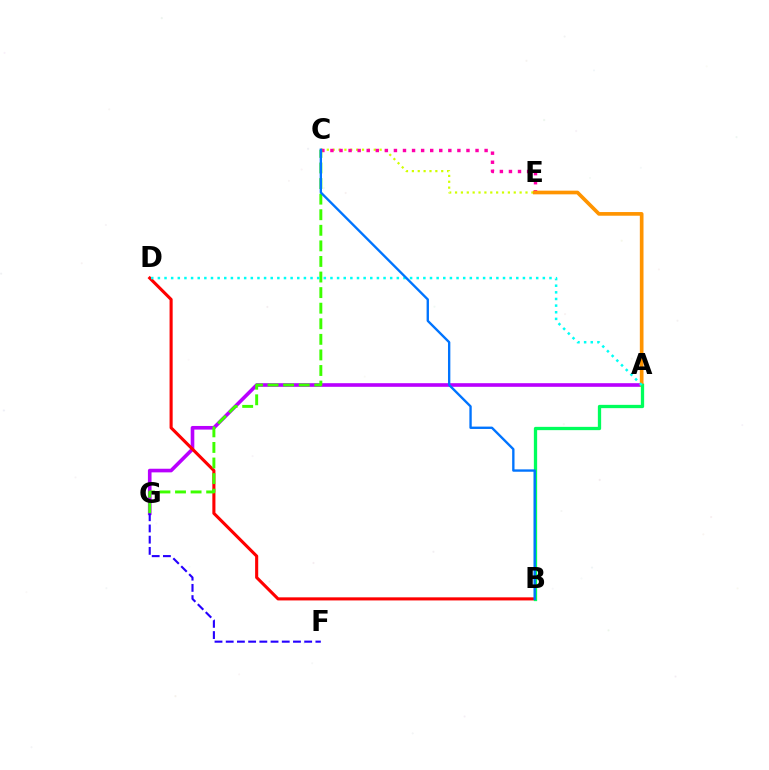{('A', 'G'): [{'color': '#b900ff', 'line_style': 'solid', 'thickness': 2.61}], ('C', 'E'): [{'color': '#d1ff00', 'line_style': 'dotted', 'thickness': 1.59}, {'color': '#ff00ac', 'line_style': 'dotted', 'thickness': 2.46}], ('A', 'E'): [{'color': '#ff9400', 'line_style': 'solid', 'thickness': 2.64}], ('B', 'D'): [{'color': '#ff0000', 'line_style': 'solid', 'thickness': 2.22}], ('C', 'G'): [{'color': '#3dff00', 'line_style': 'dashed', 'thickness': 2.12}], ('A', 'B'): [{'color': '#00ff5c', 'line_style': 'solid', 'thickness': 2.37}], ('A', 'D'): [{'color': '#00fff6', 'line_style': 'dotted', 'thickness': 1.8}], ('F', 'G'): [{'color': '#2500ff', 'line_style': 'dashed', 'thickness': 1.52}], ('B', 'C'): [{'color': '#0074ff', 'line_style': 'solid', 'thickness': 1.7}]}